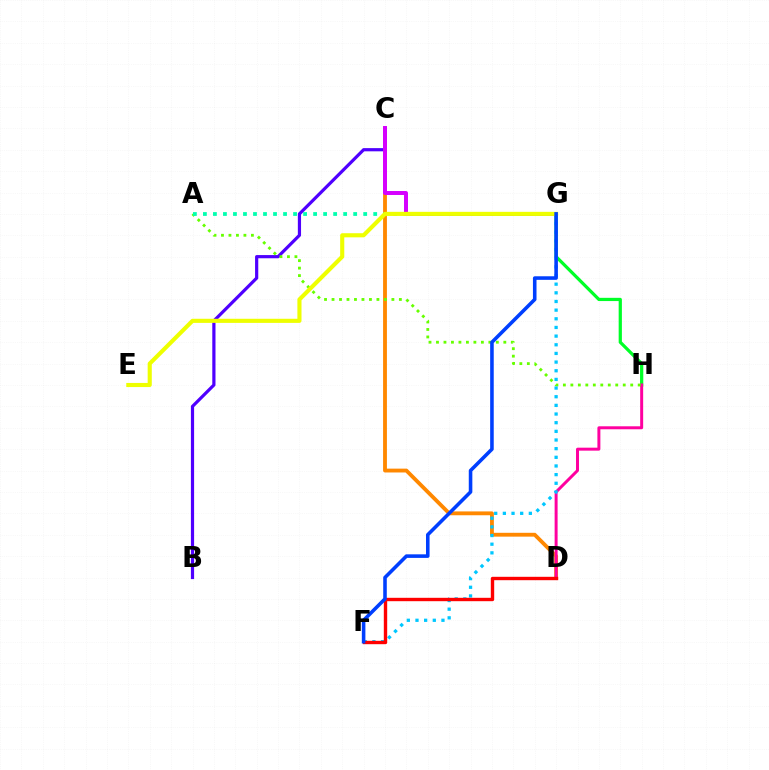{('C', 'D'): [{'color': '#ff8800', 'line_style': 'solid', 'thickness': 2.76}], ('G', 'H'): [{'color': '#00ff27', 'line_style': 'solid', 'thickness': 2.32}], ('D', 'H'): [{'color': '#ff00a0', 'line_style': 'solid', 'thickness': 2.14}], ('B', 'C'): [{'color': '#4f00ff', 'line_style': 'solid', 'thickness': 2.3}], ('C', 'G'): [{'color': '#d600ff', 'line_style': 'solid', 'thickness': 2.86}], ('A', 'H'): [{'color': '#66ff00', 'line_style': 'dotted', 'thickness': 2.03}], ('A', 'G'): [{'color': '#00ffaf', 'line_style': 'dotted', 'thickness': 2.72}], ('F', 'G'): [{'color': '#00c7ff', 'line_style': 'dotted', 'thickness': 2.35}, {'color': '#003fff', 'line_style': 'solid', 'thickness': 2.57}], ('E', 'G'): [{'color': '#eeff00', 'line_style': 'solid', 'thickness': 2.96}], ('D', 'F'): [{'color': '#ff0000', 'line_style': 'solid', 'thickness': 2.44}]}